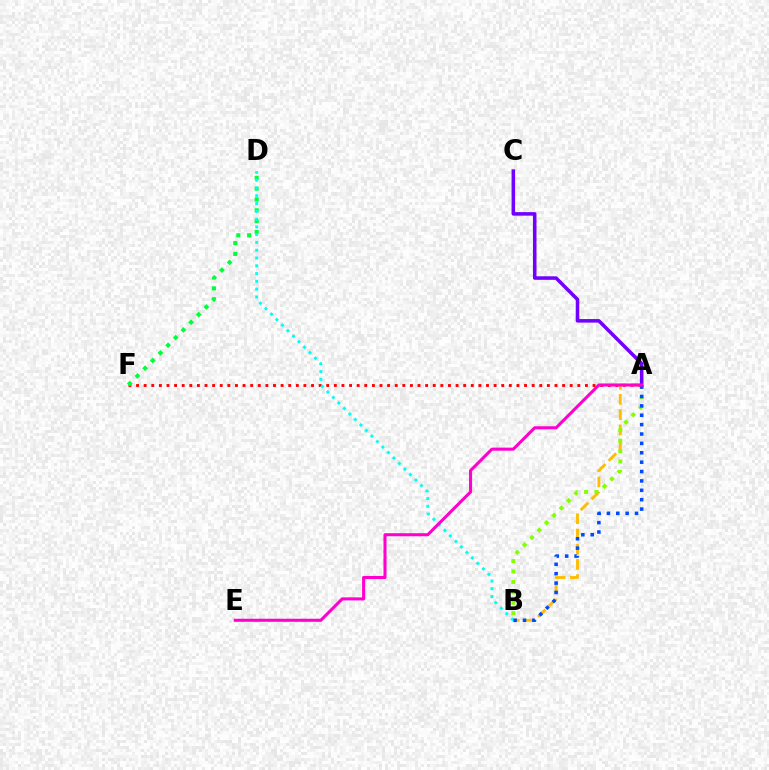{('A', 'F'): [{'color': '#ff0000', 'line_style': 'dotted', 'thickness': 2.07}], ('A', 'B'): [{'color': '#ffbd00', 'line_style': 'dashed', 'thickness': 2.07}, {'color': '#84ff00', 'line_style': 'dotted', 'thickness': 2.83}, {'color': '#004bff', 'line_style': 'dotted', 'thickness': 2.55}], ('A', 'C'): [{'color': '#7200ff', 'line_style': 'solid', 'thickness': 2.55}], ('D', 'F'): [{'color': '#00ff39', 'line_style': 'dotted', 'thickness': 2.94}], ('B', 'D'): [{'color': '#00fff6', 'line_style': 'dotted', 'thickness': 2.12}], ('A', 'E'): [{'color': '#ff00cf', 'line_style': 'solid', 'thickness': 2.21}]}